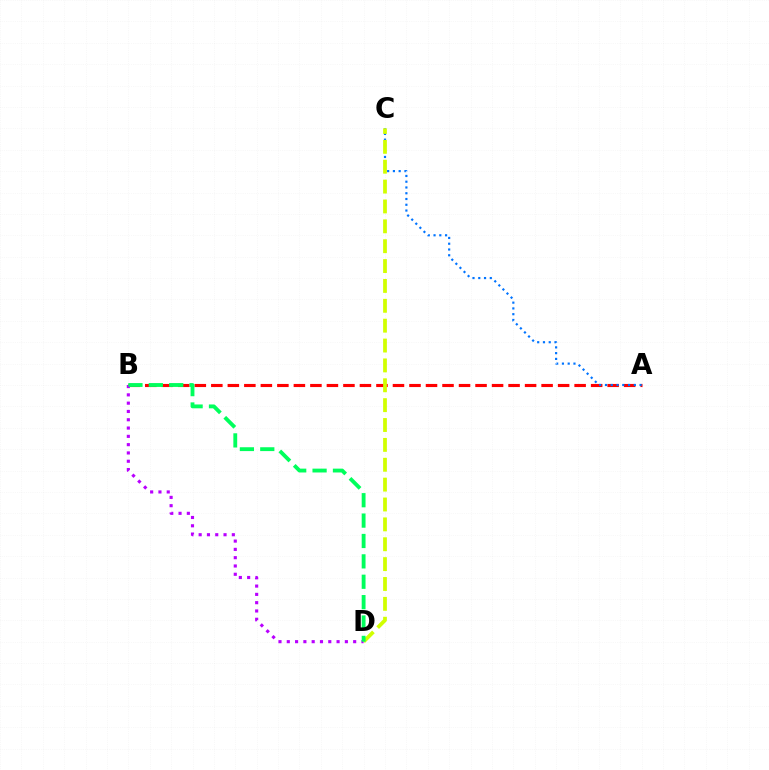{('A', 'B'): [{'color': '#ff0000', 'line_style': 'dashed', 'thickness': 2.24}], ('A', 'C'): [{'color': '#0074ff', 'line_style': 'dotted', 'thickness': 1.57}], ('B', 'D'): [{'color': '#b900ff', 'line_style': 'dotted', 'thickness': 2.25}, {'color': '#00ff5c', 'line_style': 'dashed', 'thickness': 2.77}], ('C', 'D'): [{'color': '#d1ff00', 'line_style': 'dashed', 'thickness': 2.7}]}